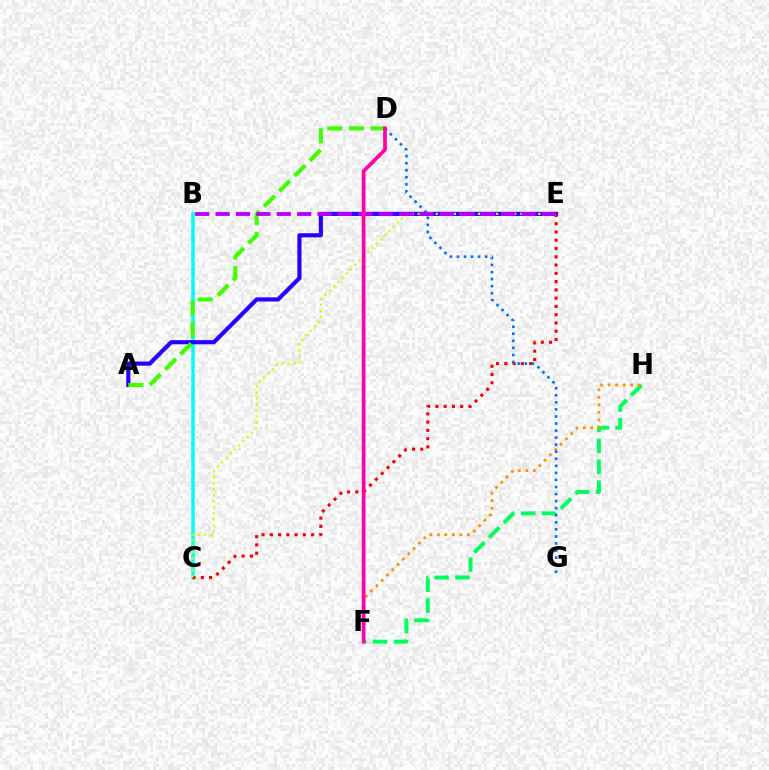{('B', 'C'): [{'color': '#00fff6', 'line_style': 'solid', 'thickness': 2.55}], ('A', 'E'): [{'color': '#2500ff', 'line_style': 'solid', 'thickness': 2.98}], ('C', 'E'): [{'color': '#ff0000', 'line_style': 'dotted', 'thickness': 2.25}, {'color': '#d1ff00', 'line_style': 'dotted', 'thickness': 1.64}], ('F', 'H'): [{'color': '#00ff5c', 'line_style': 'dashed', 'thickness': 2.85}, {'color': '#ff9400', 'line_style': 'dotted', 'thickness': 2.04}], ('A', 'D'): [{'color': '#3dff00', 'line_style': 'dashed', 'thickness': 2.94}], ('D', 'G'): [{'color': '#0074ff', 'line_style': 'dotted', 'thickness': 1.92}], ('B', 'E'): [{'color': '#b900ff', 'line_style': 'dashed', 'thickness': 2.77}], ('D', 'F'): [{'color': '#ff00ac', 'line_style': 'solid', 'thickness': 2.67}]}